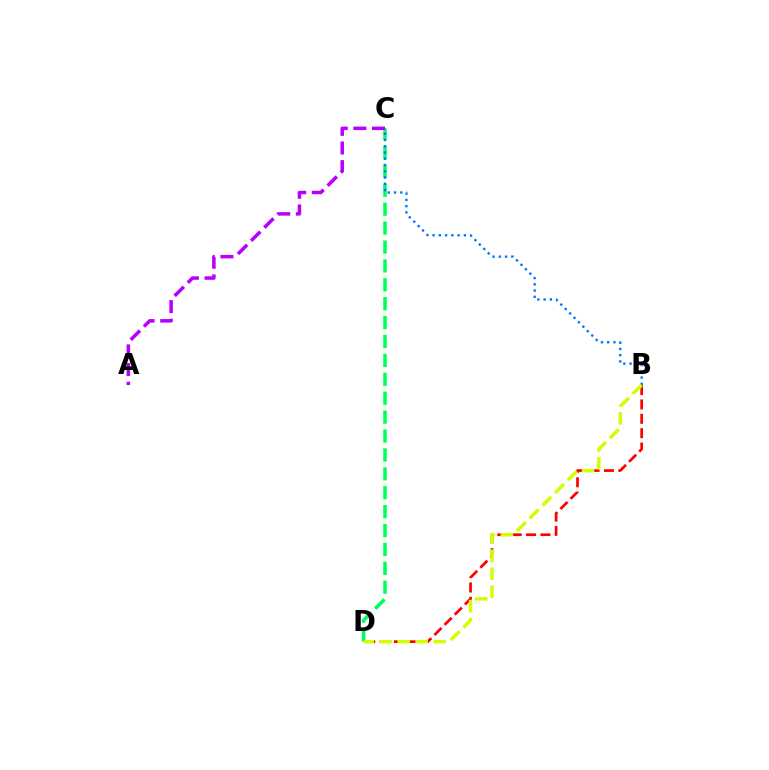{('B', 'D'): [{'color': '#ff0000', 'line_style': 'dashed', 'thickness': 1.95}, {'color': '#d1ff00', 'line_style': 'dashed', 'thickness': 2.44}], ('C', 'D'): [{'color': '#00ff5c', 'line_style': 'dashed', 'thickness': 2.57}], ('B', 'C'): [{'color': '#0074ff', 'line_style': 'dotted', 'thickness': 1.7}], ('A', 'C'): [{'color': '#b900ff', 'line_style': 'dashed', 'thickness': 2.53}]}